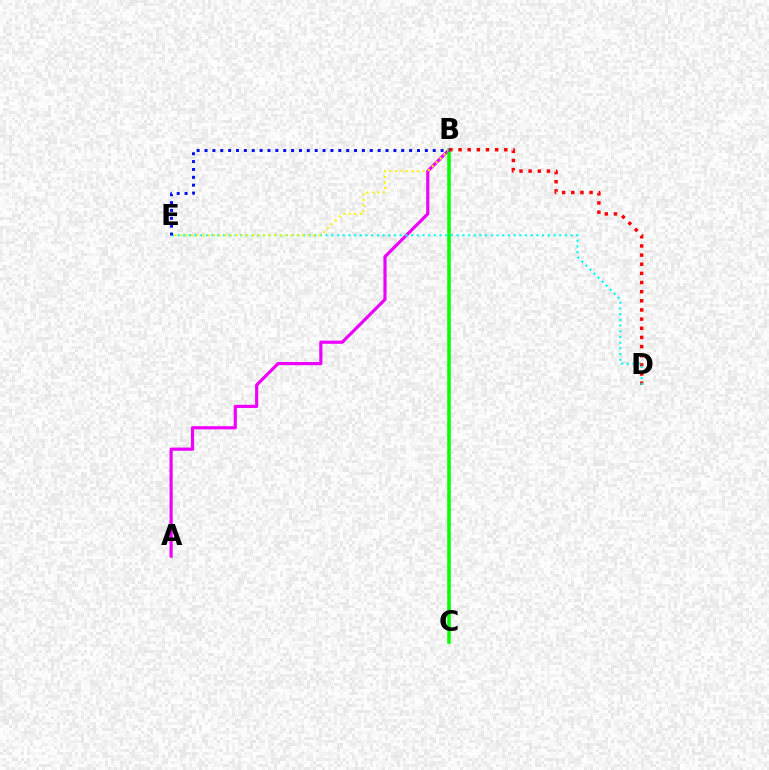{('A', 'B'): [{'color': '#ee00ff', 'line_style': 'solid', 'thickness': 2.28}], ('B', 'C'): [{'color': '#08ff00', 'line_style': 'solid', 'thickness': 2.56}], ('B', 'D'): [{'color': '#ff0000', 'line_style': 'dotted', 'thickness': 2.49}], ('D', 'E'): [{'color': '#00fff6', 'line_style': 'dotted', 'thickness': 1.55}], ('B', 'E'): [{'color': '#fcf500', 'line_style': 'dotted', 'thickness': 1.51}, {'color': '#0010ff', 'line_style': 'dotted', 'thickness': 2.14}]}